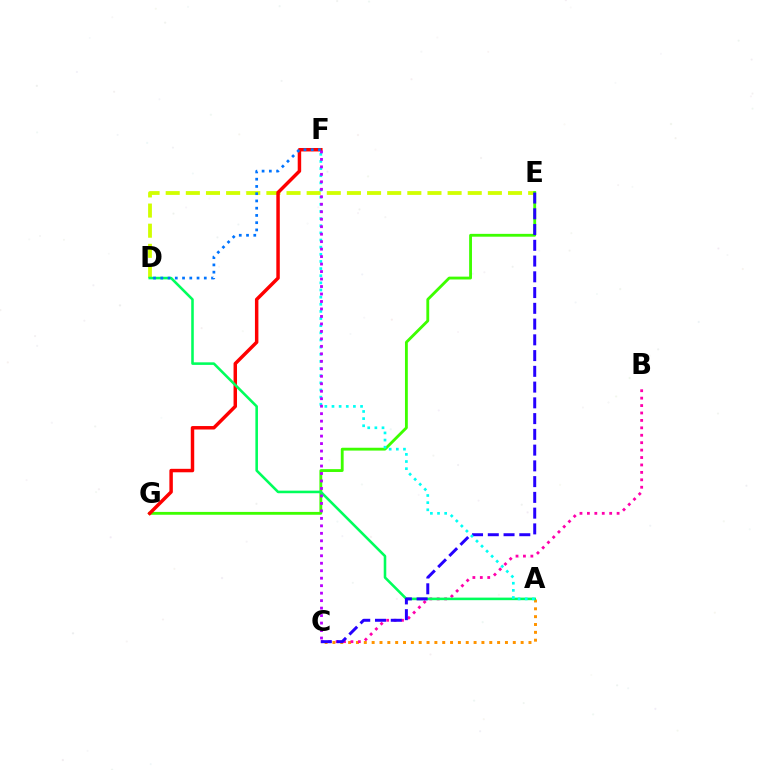{('D', 'E'): [{'color': '#d1ff00', 'line_style': 'dashed', 'thickness': 2.74}], ('E', 'G'): [{'color': '#3dff00', 'line_style': 'solid', 'thickness': 2.04}], ('F', 'G'): [{'color': '#ff0000', 'line_style': 'solid', 'thickness': 2.49}], ('A', 'C'): [{'color': '#ff9400', 'line_style': 'dotted', 'thickness': 2.13}], ('B', 'C'): [{'color': '#ff00ac', 'line_style': 'dotted', 'thickness': 2.02}], ('A', 'D'): [{'color': '#00ff5c', 'line_style': 'solid', 'thickness': 1.85}], ('C', 'E'): [{'color': '#2500ff', 'line_style': 'dashed', 'thickness': 2.14}], ('D', 'F'): [{'color': '#0074ff', 'line_style': 'dotted', 'thickness': 1.97}], ('A', 'F'): [{'color': '#00fff6', 'line_style': 'dotted', 'thickness': 1.94}], ('C', 'F'): [{'color': '#b900ff', 'line_style': 'dotted', 'thickness': 2.03}]}